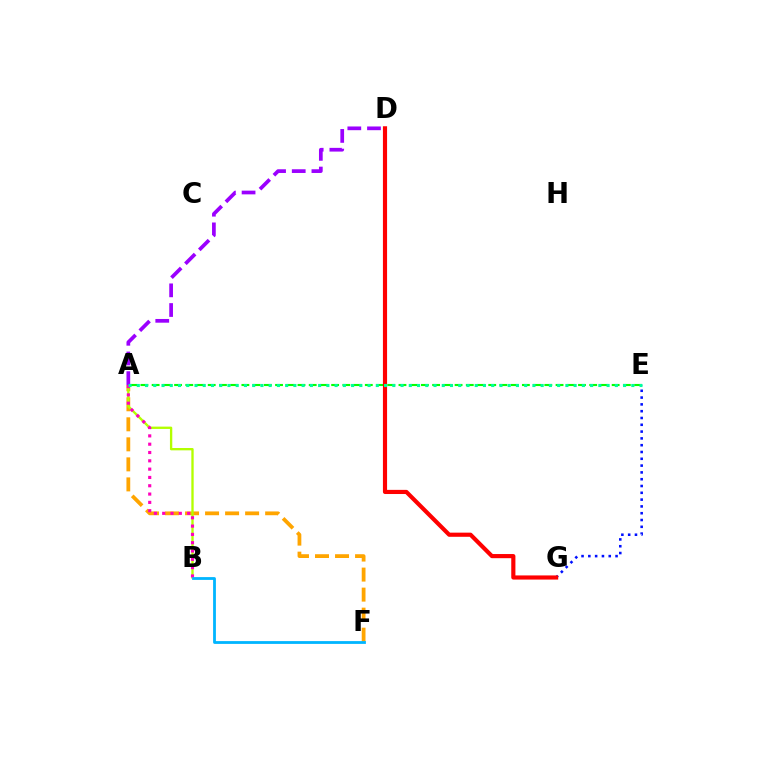{('A', 'F'): [{'color': '#ffa500', 'line_style': 'dashed', 'thickness': 2.72}], ('A', 'E'): [{'color': '#08ff00', 'line_style': 'dashed', 'thickness': 1.52}, {'color': '#00ff9d', 'line_style': 'dotted', 'thickness': 2.24}], ('E', 'G'): [{'color': '#0010ff', 'line_style': 'dotted', 'thickness': 1.85}], ('A', 'B'): [{'color': '#b3ff00', 'line_style': 'solid', 'thickness': 1.68}, {'color': '#ff00bd', 'line_style': 'dotted', 'thickness': 2.26}], ('D', 'G'): [{'color': '#ff0000', 'line_style': 'solid', 'thickness': 2.99}], ('A', 'D'): [{'color': '#9b00ff', 'line_style': 'dashed', 'thickness': 2.67}], ('B', 'F'): [{'color': '#00b5ff', 'line_style': 'solid', 'thickness': 2.01}]}